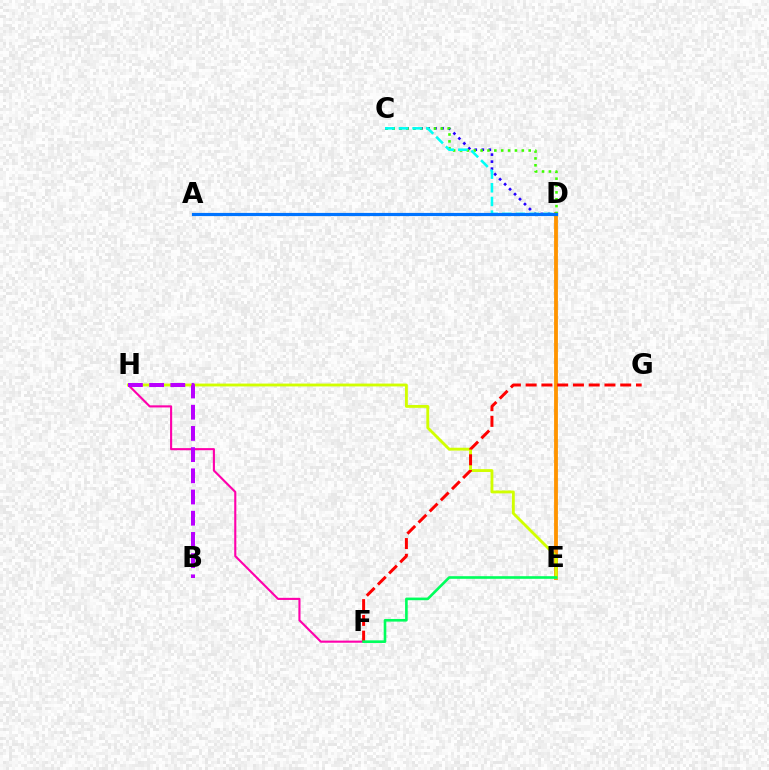{('D', 'E'): [{'color': '#ff9400', 'line_style': 'solid', 'thickness': 2.76}], ('C', 'D'): [{'color': '#2500ff', 'line_style': 'dotted', 'thickness': 1.91}, {'color': '#3dff00', 'line_style': 'dotted', 'thickness': 1.87}, {'color': '#00fff6', 'line_style': 'dashed', 'thickness': 1.86}], ('F', 'H'): [{'color': '#ff00ac', 'line_style': 'solid', 'thickness': 1.52}], ('E', 'H'): [{'color': '#d1ff00', 'line_style': 'solid', 'thickness': 2.06}], ('B', 'H'): [{'color': '#b900ff', 'line_style': 'dashed', 'thickness': 2.88}], ('F', 'G'): [{'color': '#ff0000', 'line_style': 'dashed', 'thickness': 2.14}], ('E', 'F'): [{'color': '#00ff5c', 'line_style': 'solid', 'thickness': 1.89}], ('A', 'D'): [{'color': '#0074ff', 'line_style': 'solid', 'thickness': 2.29}]}